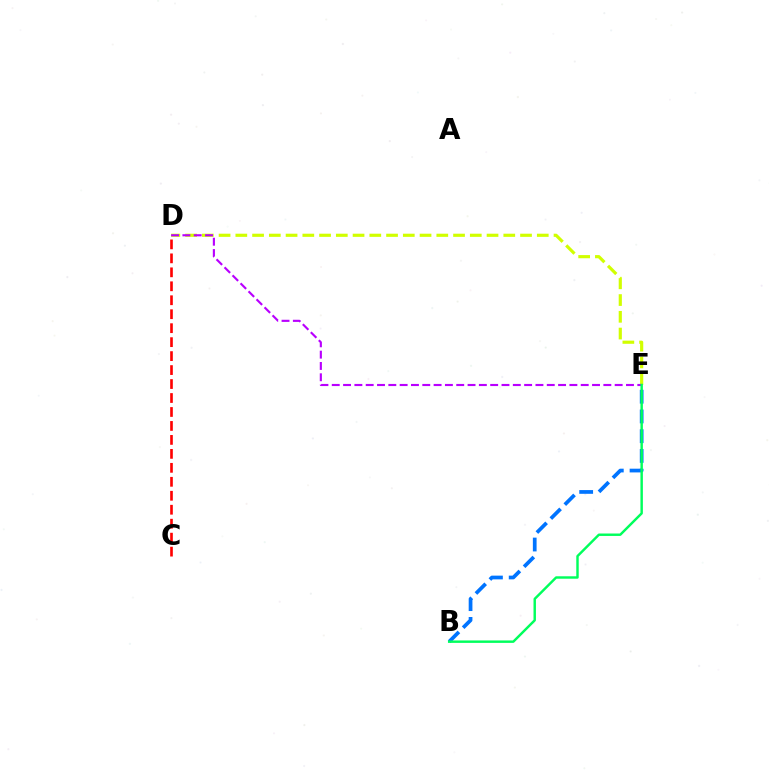{('B', 'E'): [{'color': '#0074ff', 'line_style': 'dashed', 'thickness': 2.68}, {'color': '#00ff5c', 'line_style': 'solid', 'thickness': 1.76}], ('D', 'E'): [{'color': '#d1ff00', 'line_style': 'dashed', 'thickness': 2.28}, {'color': '#b900ff', 'line_style': 'dashed', 'thickness': 1.54}], ('C', 'D'): [{'color': '#ff0000', 'line_style': 'dashed', 'thickness': 1.9}]}